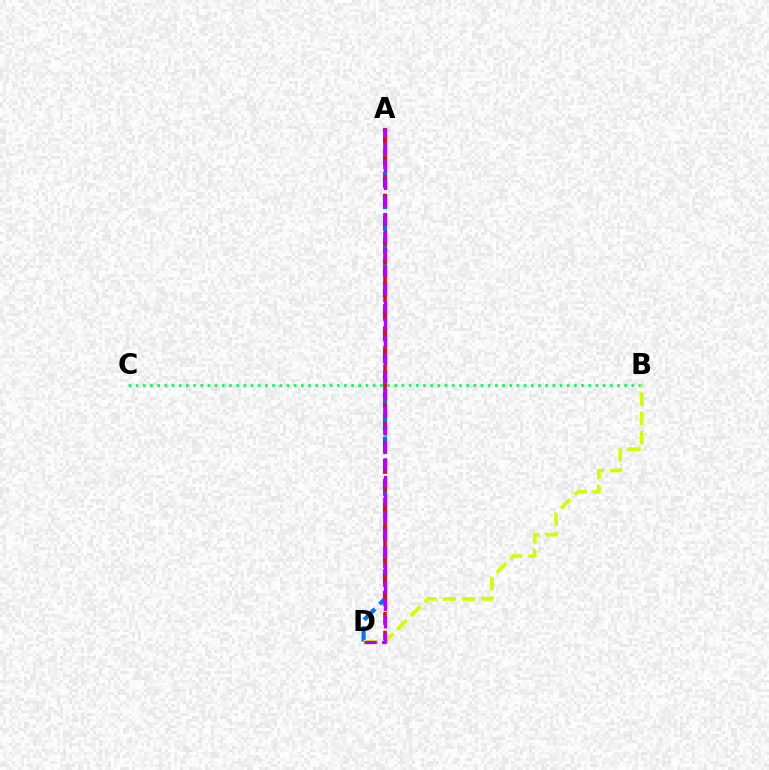{('A', 'D'): [{'color': '#0074ff', 'line_style': 'dashed', 'thickness': 3.0}, {'color': '#ff0000', 'line_style': 'dashed', 'thickness': 2.58}, {'color': '#b900ff', 'line_style': 'dashed', 'thickness': 2.38}], ('B', 'C'): [{'color': '#00ff5c', 'line_style': 'dotted', 'thickness': 1.95}], ('B', 'D'): [{'color': '#d1ff00', 'line_style': 'dashed', 'thickness': 2.63}]}